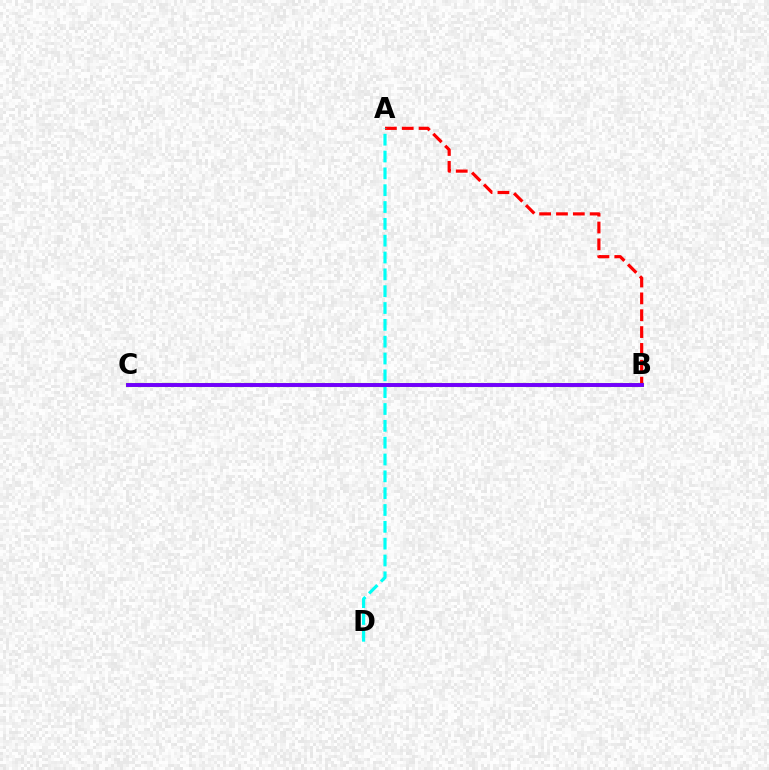{('B', 'C'): [{'color': '#84ff00', 'line_style': 'solid', 'thickness': 2.97}, {'color': '#7200ff', 'line_style': 'solid', 'thickness': 2.8}], ('A', 'B'): [{'color': '#ff0000', 'line_style': 'dashed', 'thickness': 2.29}], ('A', 'D'): [{'color': '#00fff6', 'line_style': 'dashed', 'thickness': 2.29}]}